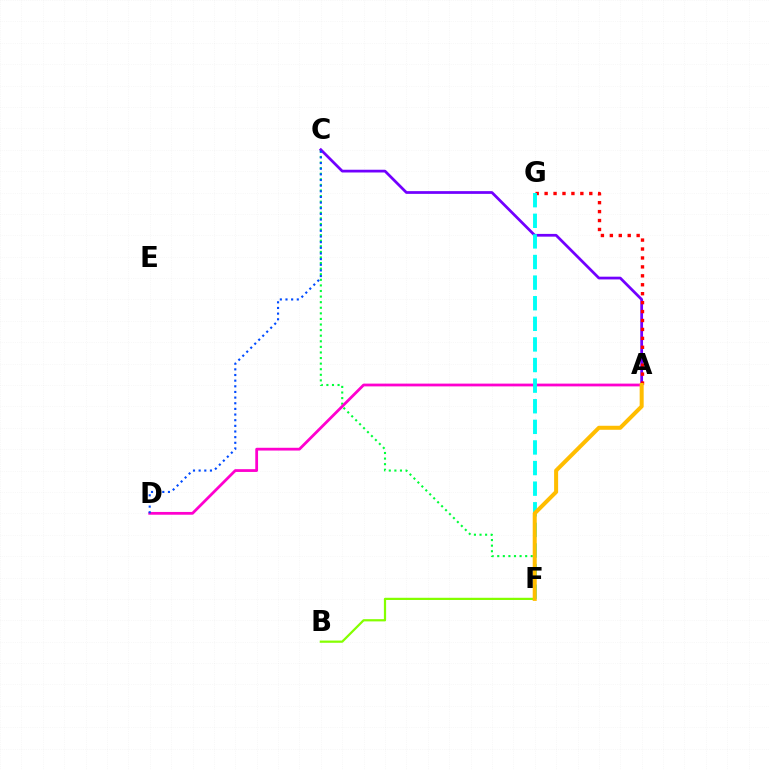{('C', 'F'): [{'color': '#00ff39', 'line_style': 'dotted', 'thickness': 1.52}], ('A', 'D'): [{'color': '#ff00cf', 'line_style': 'solid', 'thickness': 2.0}], ('A', 'C'): [{'color': '#7200ff', 'line_style': 'solid', 'thickness': 1.97}], ('A', 'G'): [{'color': '#ff0000', 'line_style': 'dotted', 'thickness': 2.43}], ('C', 'D'): [{'color': '#004bff', 'line_style': 'dotted', 'thickness': 1.54}], ('F', 'G'): [{'color': '#00fff6', 'line_style': 'dashed', 'thickness': 2.8}], ('B', 'F'): [{'color': '#84ff00', 'line_style': 'solid', 'thickness': 1.6}], ('A', 'F'): [{'color': '#ffbd00', 'line_style': 'solid', 'thickness': 2.89}]}